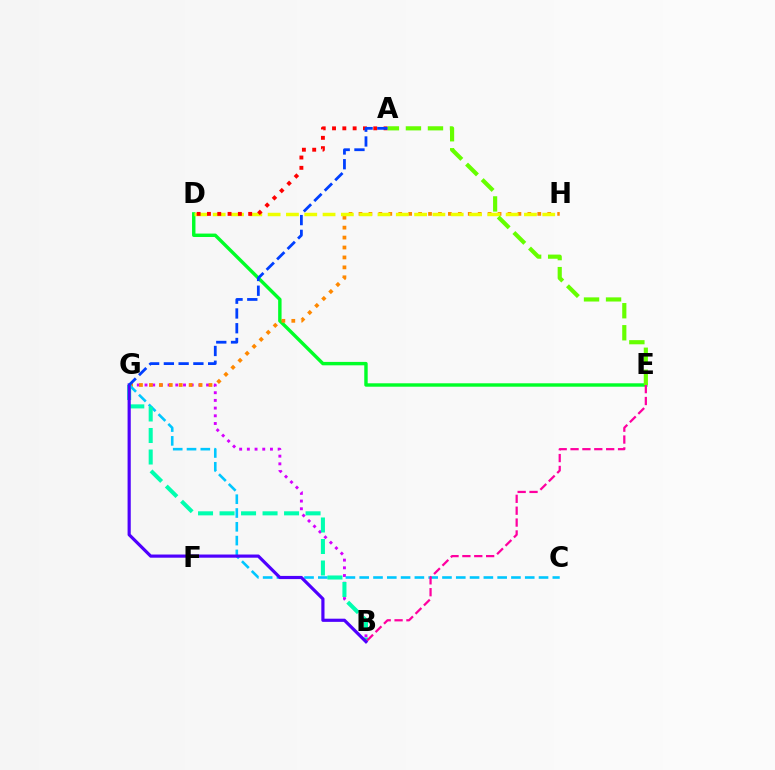{('B', 'G'): [{'color': '#d600ff', 'line_style': 'dotted', 'thickness': 2.09}, {'color': '#00ffaf', 'line_style': 'dashed', 'thickness': 2.92}, {'color': '#4f00ff', 'line_style': 'solid', 'thickness': 2.29}], ('D', 'E'): [{'color': '#00ff27', 'line_style': 'solid', 'thickness': 2.46}], ('G', 'H'): [{'color': '#ff8800', 'line_style': 'dotted', 'thickness': 2.7}], ('D', 'H'): [{'color': '#eeff00', 'line_style': 'dashed', 'thickness': 2.49}], ('C', 'G'): [{'color': '#00c7ff', 'line_style': 'dashed', 'thickness': 1.87}], ('A', 'D'): [{'color': '#ff0000', 'line_style': 'dotted', 'thickness': 2.8}], ('B', 'E'): [{'color': '#ff00a0', 'line_style': 'dashed', 'thickness': 1.61}], ('A', 'E'): [{'color': '#66ff00', 'line_style': 'dashed', 'thickness': 2.99}], ('A', 'G'): [{'color': '#003fff', 'line_style': 'dashed', 'thickness': 2.0}]}